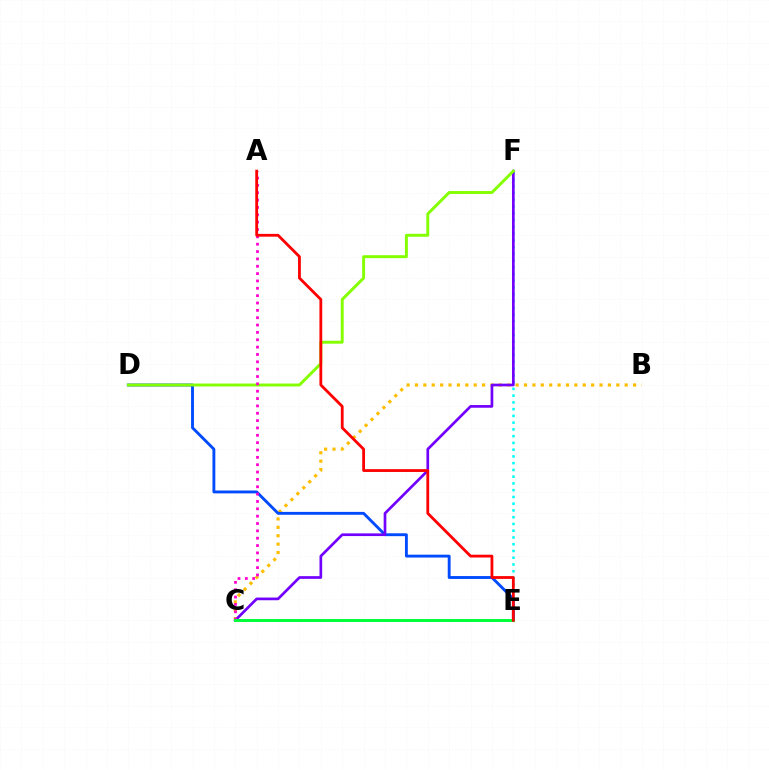{('B', 'C'): [{'color': '#ffbd00', 'line_style': 'dotted', 'thickness': 2.28}], ('E', 'F'): [{'color': '#00fff6', 'line_style': 'dotted', 'thickness': 1.83}], ('D', 'E'): [{'color': '#004bff', 'line_style': 'solid', 'thickness': 2.07}], ('C', 'F'): [{'color': '#7200ff', 'line_style': 'solid', 'thickness': 1.94}], ('D', 'F'): [{'color': '#84ff00', 'line_style': 'solid', 'thickness': 2.11}], ('A', 'C'): [{'color': '#ff00cf', 'line_style': 'dotted', 'thickness': 2.0}], ('C', 'E'): [{'color': '#00ff39', 'line_style': 'solid', 'thickness': 2.13}], ('A', 'E'): [{'color': '#ff0000', 'line_style': 'solid', 'thickness': 2.02}]}